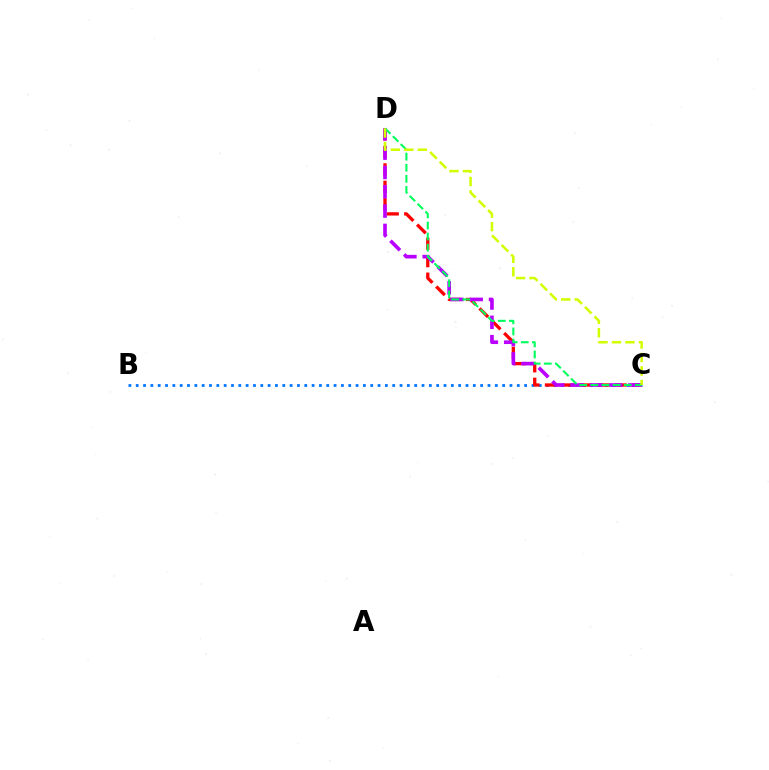{('B', 'C'): [{'color': '#0074ff', 'line_style': 'dotted', 'thickness': 1.99}], ('C', 'D'): [{'color': '#ff0000', 'line_style': 'dashed', 'thickness': 2.37}, {'color': '#b900ff', 'line_style': 'dashed', 'thickness': 2.62}, {'color': '#00ff5c', 'line_style': 'dashed', 'thickness': 1.51}, {'color': '#d1ff00', 'line_style': 'dashed', 'thickness': 1.83}]}